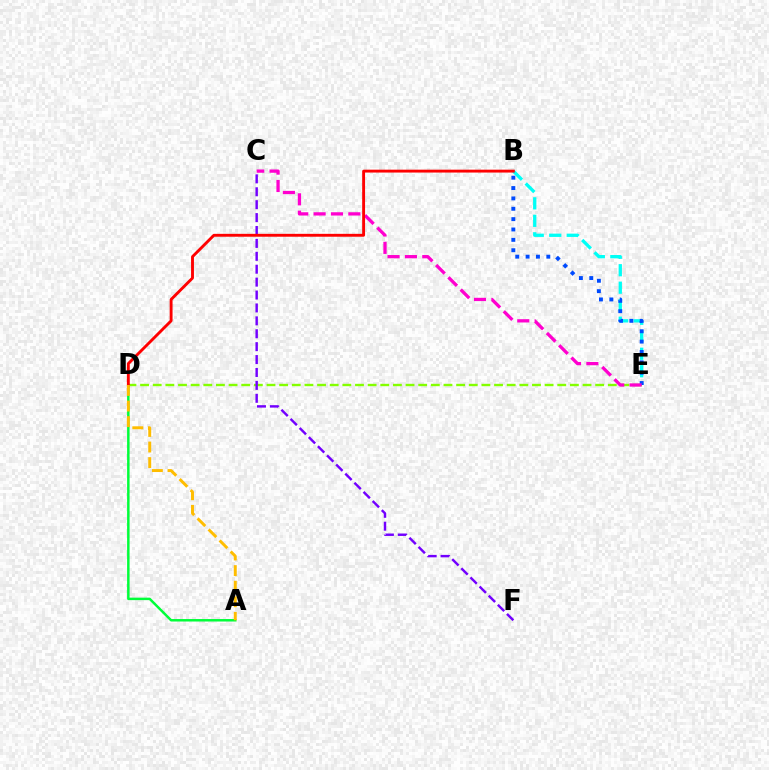{('D', 'E'): [{'color': '#84ff00', 'line_style': 'dashed', 'thickness': 1.72}], ('B', 'E'): [{'color': '#00fff6', 'line_style': 'dashed', 'thickness': 2.38}, {'color': '#004bff', 'line_style': 'dotted', 'thickness': 2.81}], ('A', 'D'): [{'color': '#00ff39', 'line_style': 'solid', 'thickness': 1.78}, {'color': '#ffbd00', 'line_style': 'dashed', 'thickness': 2.12}], ('C', 'E'): [{'color': '#ff00cf', 'line_style': 'dashed', 'thickness': 2.36}], ('C', 'F'): [{'color': '#7200ff', 'line_style': 'dashed', 'thickness': 1.75}], ('B', 'D'): [{'color': '#ff0000', 'line_style': 'solid', 'thickness': 2.07}]}